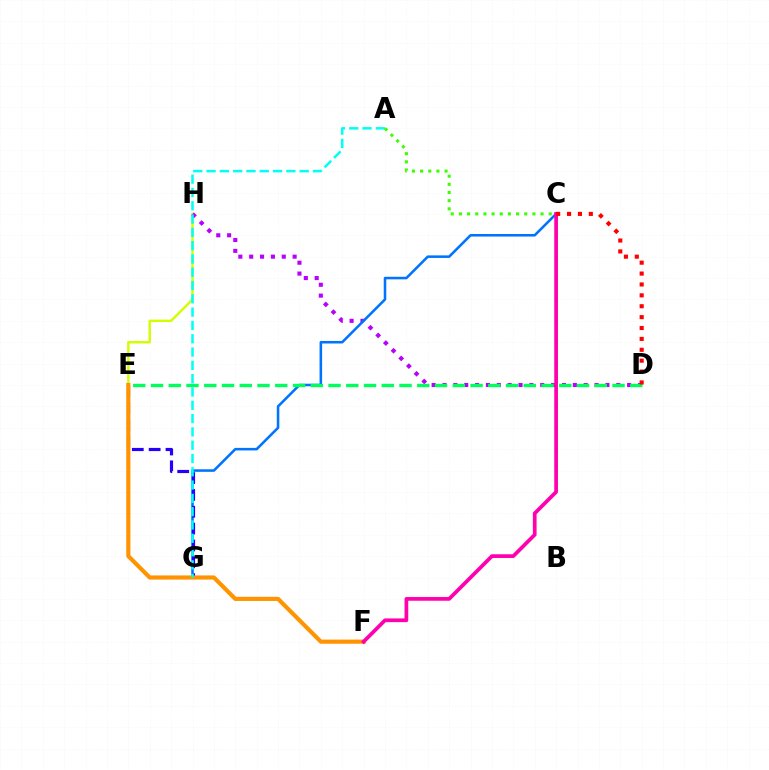{('E', 'H'): [{'color': '#d1ff00', 'line_style': 'solid', 'thickness': 1.75}], ('D', 'H'): [{'color': '#b900ff', 'line_style': 'dotted', 'thickness': 2.95}], ('C', 'G'): [{'color': '#0074ff', 'line_style': 'solid', 'thickness': 1.84}], ('E', 'G'): [{'color': '#2500ff', 'line_style': 'dashed', 'thickness': 2.29}], ('E', 'F'): [{'color': '#ff9400', 'line_style': 'solid', 'thickness': 2.98}], ('D', 'E'): [{'color': '#00ff5c', 'line_style': 'dashed', 'thickness': 2.41}], ('C', 'F'): [{'color': '#ff00ac', 'line_style': 'solid', 'thickness': 2.68}], ('A', 'G'): [{'color': '#00fff6', 'line_style': 'dashed', 'thickness': 1.81}], ('A', 'C'): [{'color': '#3dff00', 'line_style': 'dotted', 'thickness': 2.22}], ('C', 'D'): [{'color': '#ff0000', 'line_style': 'dotted', 'thickness': 2.96}]}